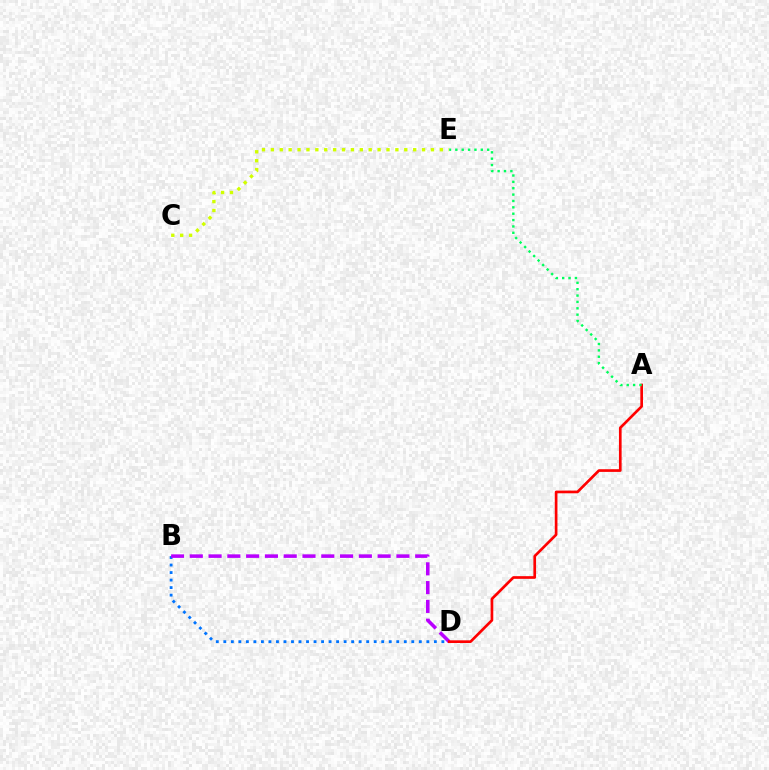{('B', 'D'): [{'color': '#0074ff', 'line_style': 'dotted', 'thickness': 2.04}, {'color': '#b900ff', 'line_style': 'dashed', 'thickness': 2.55}], ('A', 'D'): [{'color': '#ff0000', 'line_style': 'solid', 'thickness': 1.93}], ('C', 'E'): [{'color': '#d1ff00', 'line_style': 'dotted', 'thickness': 2.42}], ('A', 'E'): [{'color': '#00ff5c', 'line_style': 'dotted', 'thickness': 1.73}]}